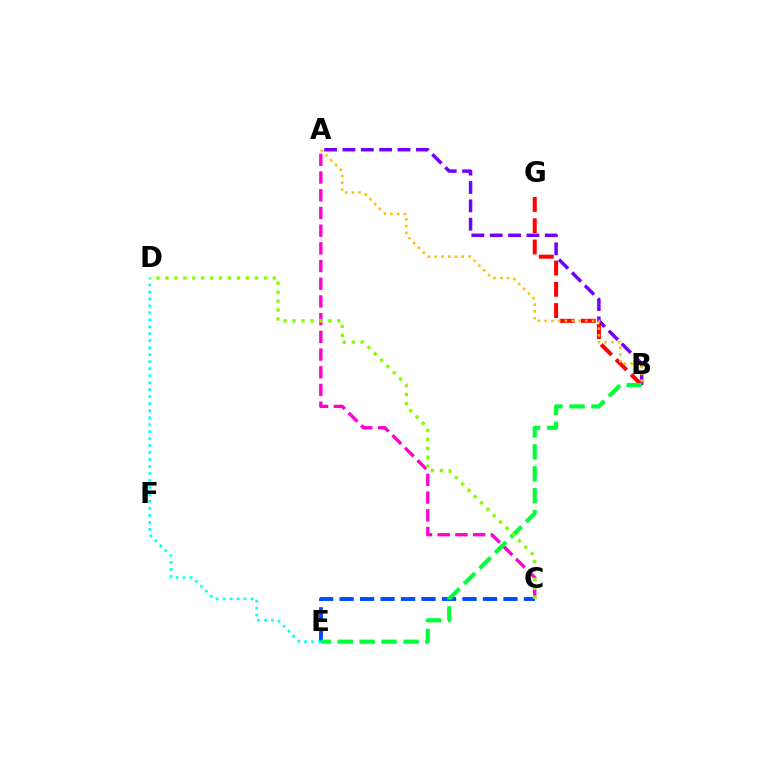{('A', 'B'): [{'color': '#7200ff', 'line_style': 'dashed', 'thickness': 2.49}, {'color': '#ffbd00', 'line_style': 'dotted', 'thickness': 1.84}], ('C', 'E'): [{'color': '#004bff', 'line_style': 'dashed', 'thickness': 2.78}], ('D', 'E'): [{'color': '#00fff6', 'line_style': 'dotted', 'thickness': 1.9}], ('A', 'C'): [{'color': '#ff00cf', 'line_style': 'dashed', 'thickness': 2.4}], ('B', 'G'): [{'color': '#ff0000', 'line_style': 'dashed', 'thickness': 2.89}], ('B', 'E'): [{'color': '#00ff39', 'line_style': 'dashed', 'thickness': 2.98}], ('C', 'D'): [{'color': '#84ff00', 'line_style': 'dotted', 'thickness': 2.43}]}